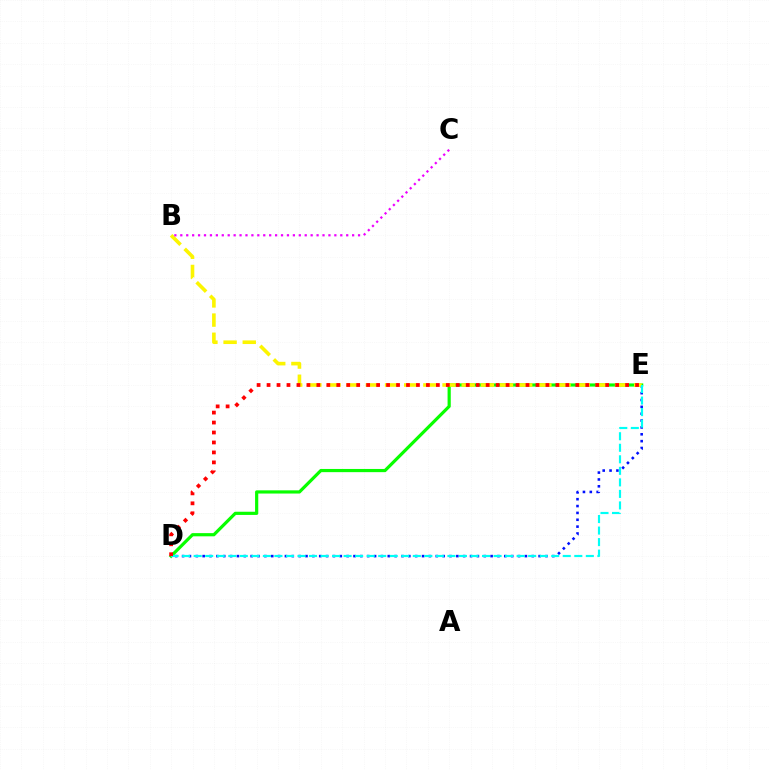{('D', 'E'): [{'color': '#0010ff', 'line_style': 'dotted', 'thickness': 1.86}, {'color': '#08ff00', 'line_style': 'solid', 'thickness': 2.3}, {'color': '#00fff6', 'line_style': 'dashed', 'thickness': 1.57}, {'color': '#ff0000', 'line_style': 'dotted', 'thickness': 2.71}], ('B', 'E'): [{'color': '#fcf500', 'line_style': 'dashed', 'thickness': 2.6}], ('B', 'C'): [{'color': '#ee00ff', 'line_style': 'dotted', 'thickness': 1.61}]}